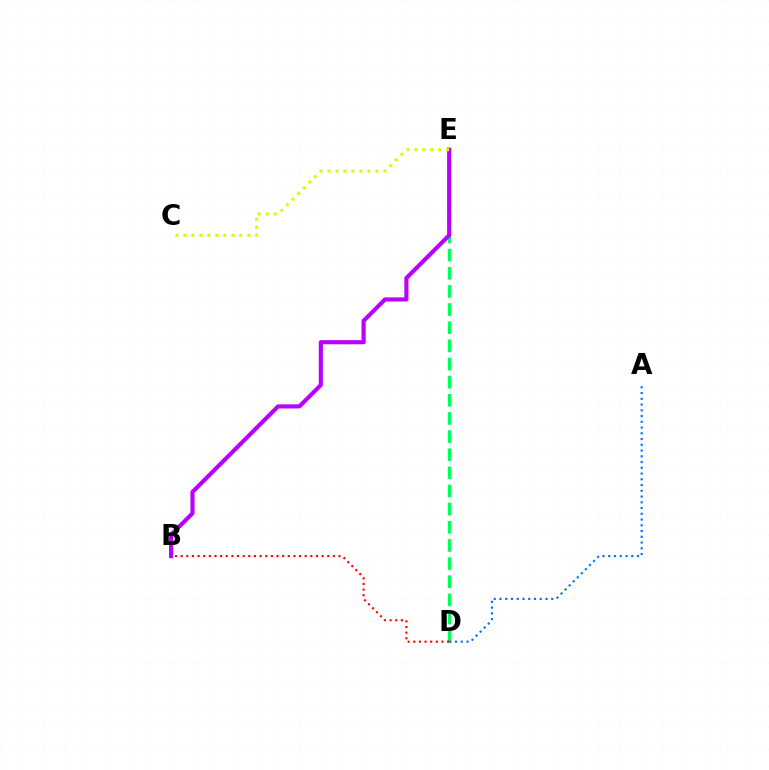{('D', 'E'): [{'color': '#00ff5c', 'line_style': 'dashed', 'thickness': 2.46}], ('B', 'D'): [{'color': '#ff0000', 'line_style': 'dotted', 'thickness': 1.53}], ('B', 'E'): [{'color': '#b900ff', 'line_style': 'solid', 'thickness': 2.98}], ('A', 'D'): [{'color': '#0074ff', 'line_style': 'dotted', 'thickness': 1.56}], ('C', 'E'): [{'color': '#d1ff00', 'line_style': 'dotted', 'thickness': 2.16}]}